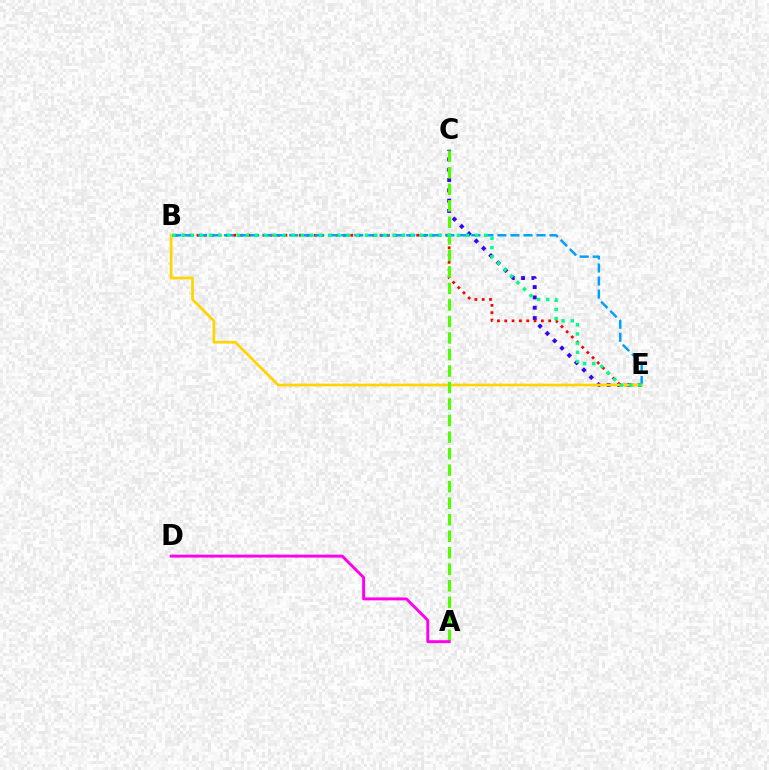{('C', 'E'): [{'color': '#3700ff', 'line_style': 'dotted', 'thickness': 2.81}], ('B', 'E'): [{'color': '#ff0000', 'line_style': 'dotted', 'thickness': 1.99}, {'color': '#009eff', 'line_style': 'dashed', 'thickness': 1.77}, {'color': '#ffd500', 'line_style': 'solid', 'thickness': 1.96}, {'color': '#00ff86', 'line_style': 'dotted', 'thickness': 2.49}], ('A', 'C'): [{'color': '#4fff00', 'line_style': 'dashed', 'thickness': 2.24}], ('A', 'D'): [{'color': '#ff00ed', 'line_style': 'solid', 'thickness': 2.1}]}